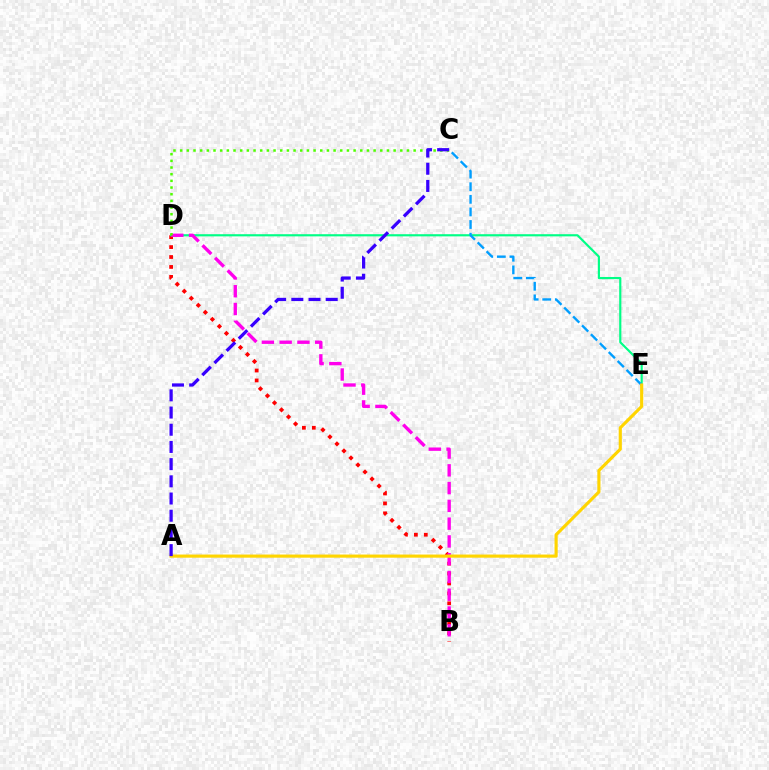{('B', 'D'): [{'color': '#ff0000', 'line_style': 'dotted', 'thickness': 2.7}, {'color': '#ff00ed', 'line_style': 'dashed', 'thickness': 2.41}], ('D', 'E'): [{'color': '#00ff86', 'line_style': 'solid', 'thickness': 1.56}], ('C', 'E'): [{'color': '#009eff', 'line_style': 'dashed', 'thickness': 1.71}], ('A', 'E'): [{'color': '#ffd500', 'line_style': 'solid', 'thickness': 2.26}], ('C', 'D'): [{'color': '#4fff00', 'line_style': 'dotted', 'thickness': 1.81}], ('A', 'C'): [{'color': '#3700ff', 'line_style': 'dashed', 'thickness': 2.34}]}